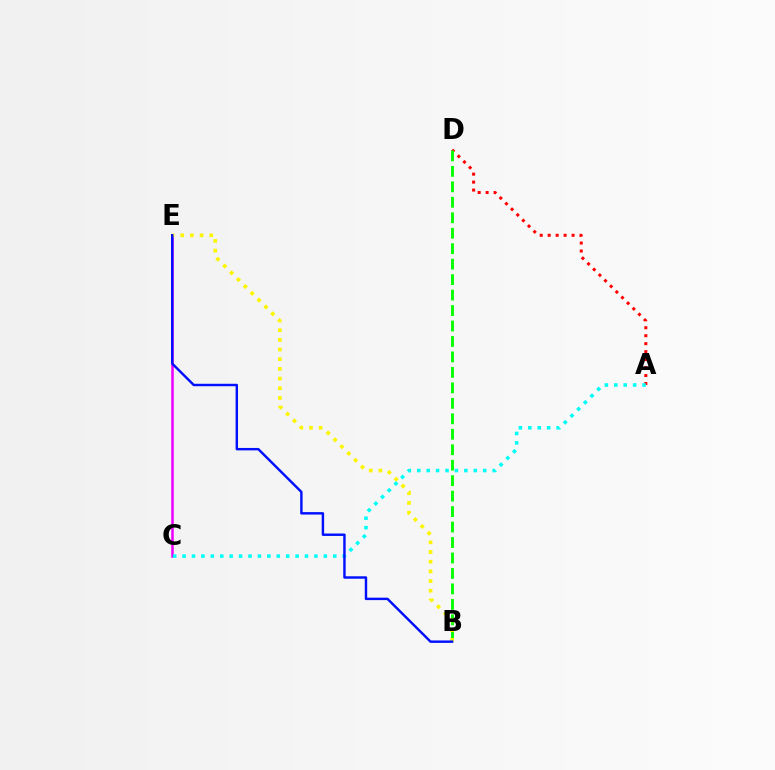{('A', 'D'): [{'color': '#ff0000', 'line_style': 'dotted', 'thickness': 2.17}], ('C', 'E'): [{'color': '#ee00ff', 'line_style': 'solid', 'thickness': 1.82}], ('B', 'D'): [{'color': '#08ff00', 'line_style': 'dashed', 'thickness': 2.1}], ('B', 'E'): [{'color': '#fcf500', 'line_style': 'dotted', 'thickness': 2.63}, {'color': '#0010ff', 'line_style': 'solid', 'thickness': 1.75}], ('A', 'C'): [{'color': '#00fff6', 'line_style': 'dotted', 'thickness': 2.56}]}